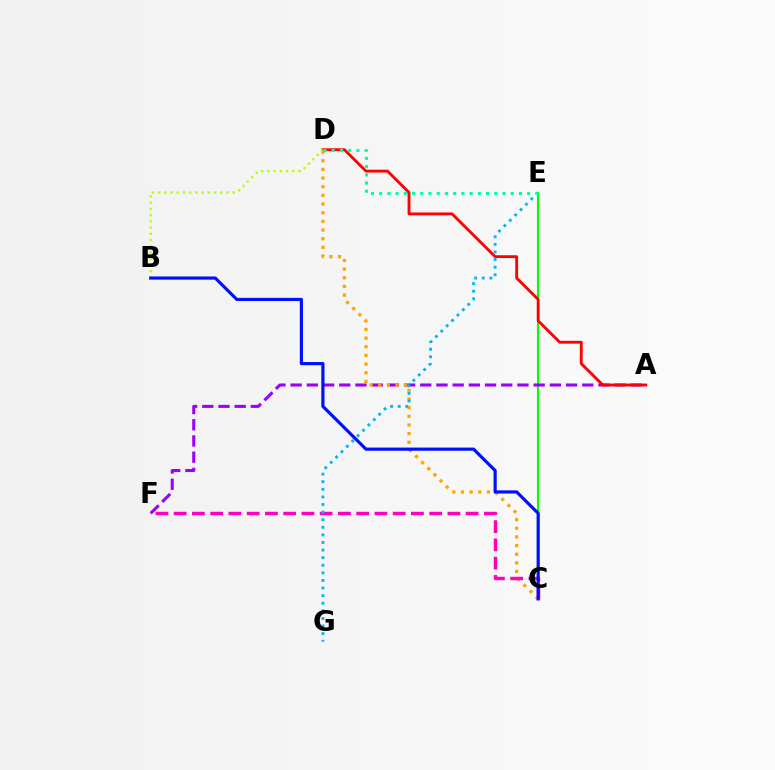{('C', 'E'): [{'color': '#08ff00', 'line_style': 'solid', 'thickness': 1.5}], ('A', 'F'): [{'color': '#9b00ff', 'line_style': 'dashed', 'thickness': 2.2}], ('C', 'D'): [{'color': '#ffa500', 'line_style': 'dotted', 'thickness': 2.35}], ('A', 'D'): [{'color': '#ff0000', 'line_style': 'solid', 'thickness': 2.05}], ('C', 'F'): [{'color': '#ff00bd', 'line_style': 'dashed', 'thickness': 2.48}], ('E', 'G'): [{'color': '#00b5ff', 'line_style': 'dotted', 'thickness': 2.06}], ('D', 'E'): [{'color': '#00ff9d', 'line_style': 'dotted', 'thickness': 2.23}], ('B', 'D'): [{'color': '#b3ff00', 'line_style': 'dotted', 'thickness': 1.69}], ('B', 'C'): [{'color': '#0010ff', 'line_style': 'solid', 'thickness': 2.29}]}